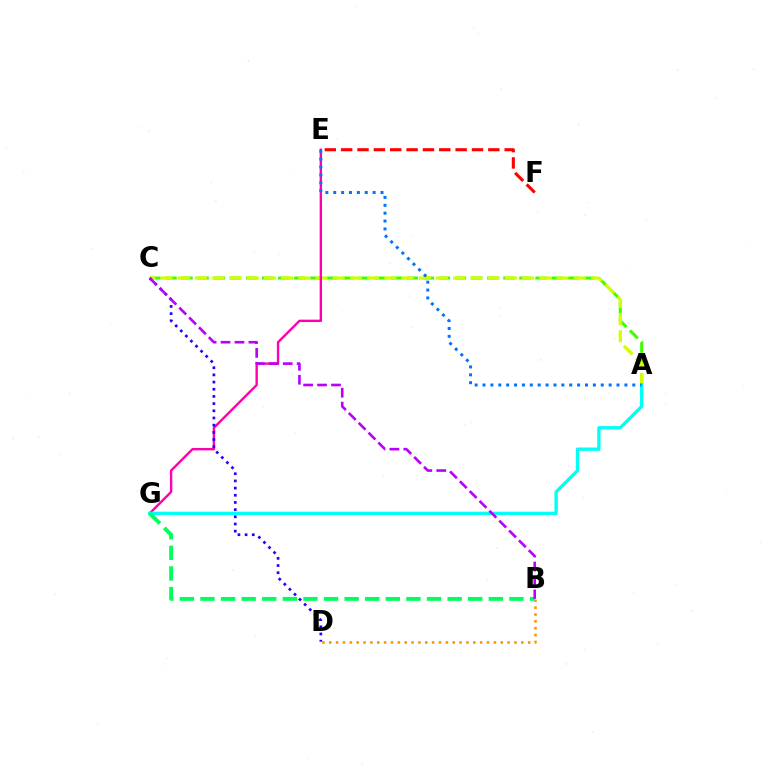{('A', 'C'): [{'color': '#3dff00', 'line_style': 'dashed', 'thickness': 2.19}, {'color': '#d1ff00', 'line_style': 'dashed', 'thickness': 2.34}], ('E', 'G'): [{'color': '#ff00ac', 'line_style': 'solid', 'thickness': 1.72}], ('A', 'G'): [{'color': '#00fff6', 'line_style': 'solid', 'thickness': 2.39}], ('A', 'E'): [{'color': '#0074ff', 'line_style': 'dotted', 'thickness': 2.14}], ('C', 'D'): [{'color': '#2500ff', 'line_style': 'dotted', 'thickness': 1.95}], ('B', 'D'): [{'color': '#ff9400', 'line_style': 'dotted', 'thickness': 1.86}], ('E', 'F'): [{'color': '#ff0000', 'line_style': 'dashed', 'thickness': 2.22}], ('B', 'G'): [{'color': '#00ff5c', 'line_style': 'dashed', 'thickness': 2.8}], ('B', 'C'): [{'color': '#b900ff', 'line_style': 'dashed', 'thickness': 1.89}]}